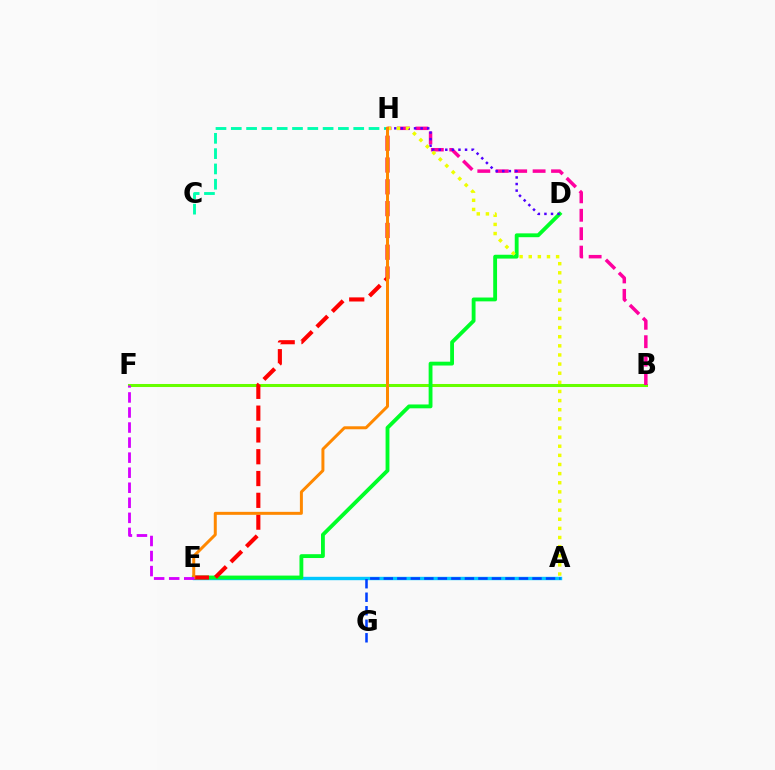{('B', 'F'): [{'color': '#66ff00', 'line_style': 'solid', 'thickness': 2.19}], ('C', 'H'): [{'color': '#00ffaf', 'line_style': 'dashed', 'thickness': 2.08}], ('A', 'E'): [{'color': '#00c7ff', 'line_style': 'solid', 'thickness': 2.44}], ('D', 'E'): [{'color': '#00ff27', 'line_style': 'solid', 'thickness': 2.76}], ('B', 'H'): [{'color': '#ff00a0', 'line_style': 'dashed', 'thickness': 2.5}], ('D', 'H'): [{'color': '#4f00ff', 'line_style': 'dotted', 'thickness': 1.79}], ('E', 'H'): [{'color': '#ff0000', 'line_style': 'dashed', 'thickness': 2.96}, {'color': '#ff8800', 'line_style': 'solid', 'thickness': 2.15}], ('A', 'H'): [{'color': '#eeff00', 'line_style': 'dotted', 'thickness': 2.48}], ('E', 'F'): [{'color': '#d600ff', 'line_style': 'dashed', 'thickness': 2.04}], ('A', 'G'): [{'color': '#003fff', 'line_style': 'dashed', 'thickness': 1.84}]}